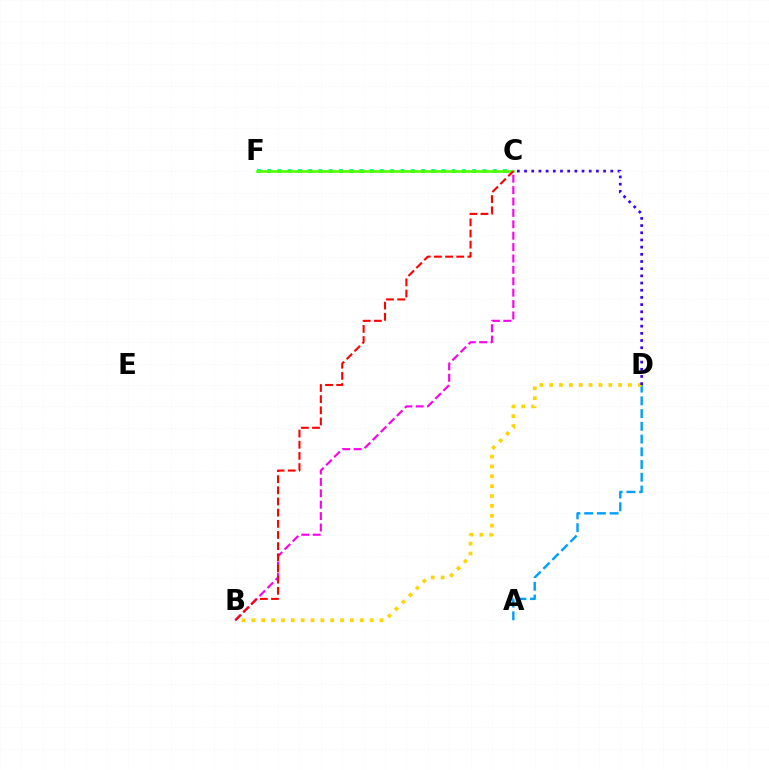{('C', 'F'): [{'color': '#00ff86', 'line_style': 'dotted', 'thickness': 2.78}, {'color': '#4fff00', 'line_style': 'solid', 'thickness': 1.87}], ('A', 'D'): [{'color': '#009eff', 'line_style': 'dashed', 'thickness': 1.73}], ('B', 'D'): [{'color': '#ffd500', 'line_style': 'dotted', 'thickness': 2.68}], ('B', 'C'): [{'color': '#ff00ed', 'line_style': 'dashed', 'thickness': 1.55}, {'color': '#ff0000', 'line_style': 'dashed', 'thickness': 1.52}], ('C', 'D'): [{'color': '#3700ff', 'line_style': 'dotted', 'thickness': 1.95}]}